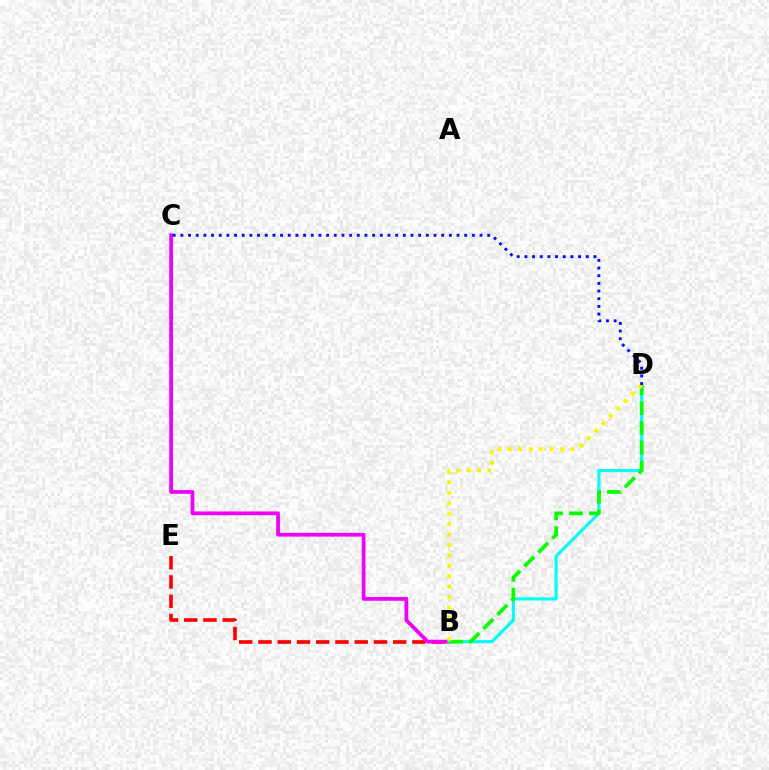{('B', 'E'): [{'color': '#ff0000', 'line_style': 'dashed', 'thickness': 2.62}], ('B', 'C'): [{'color': '#ee00ff', 'line_style': 'solid', 'thickness': 2.71}], ('B', 'D'): [{'color': '#00fff6', 'line_style': 'solid', 'thickness': 2.26}, {'color': '#08ff00', 'line_style': 'dashed', 'thickness': 2.69}, {'color': '#fcf500', 'line_style': 'dotted', 'thickness': 2.83}], ('C', 'D'): [{'color': '#0010ff', 'line_style': 'dotted', 'thickness': 2.08}]}